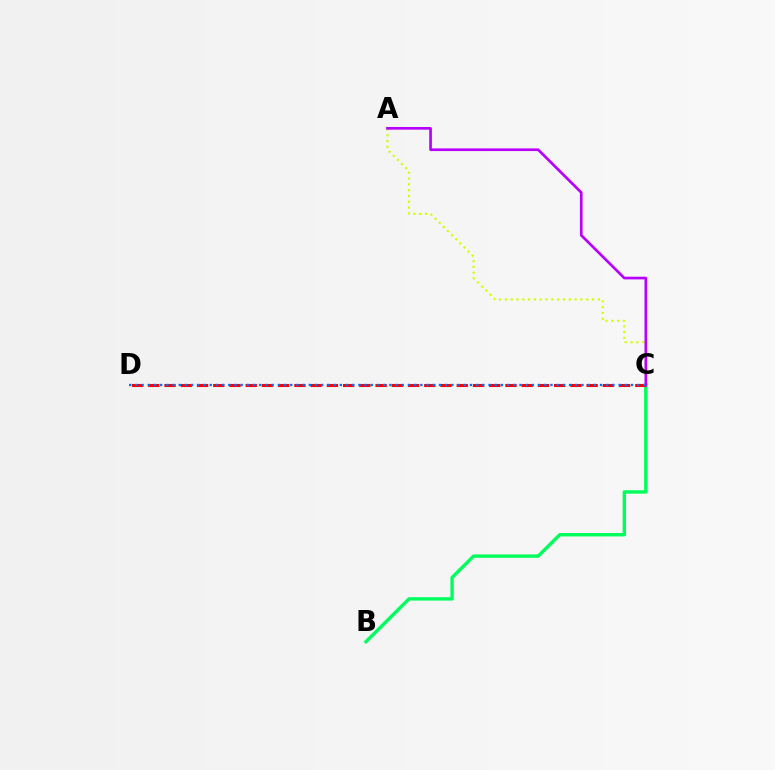{('B', 'C'): [{'color': '#00ff5c', 'line_style': 'solid', 'thickness': 2.44}], ('A', 'C'): [{'color': '#d1ff00', 'line_style': 'dotted', 'thickness': 1.58}, {'color': '#b900ff', 'line_style': 'solid', 'thickness': 1.93}], ('C', 'D'): [{'color': '#ff0000', 'line_style': 'dashed', 'thickness': 2.21}, {'color': '#0074ff', 'line_style': 'dotted', 'thickness': 1.68}]}